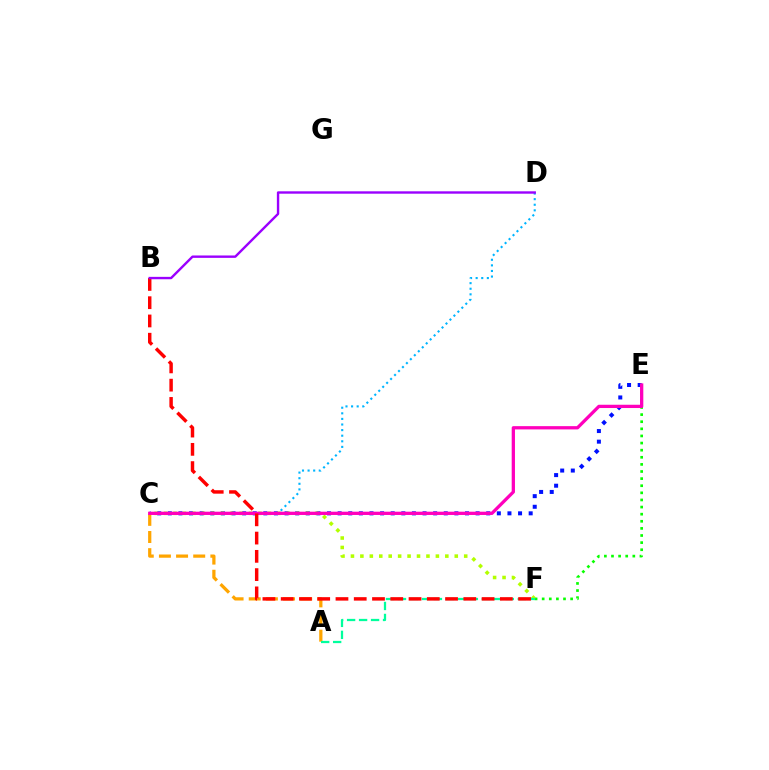{('C', 'D'): [{'color': '#00b5ff', 'line_style': 'dotted', 'thickness': 1.52}], ('E', 'F'): [{'color': '#08ff00', 'line_style': 'dotted', 'thickness': 1.93}], ('C', 'E'): [{'color': '#0010ff', 'line_style': 'dotted', 'thickness': 2.88}, {'color': '#ff00bd', 'line_style': 'solid', 'thickness': 2.36}], ('A', 'C'): [{'color': '#ffa500', 'line_style': 'dashed', 'thickness': 2.33}], ('C', 'F'): [{'color': '#b3ff00', 'line_style': 'dotted', 'thickness': 2.56}], ('A', 'F'): [{'color': '#00ff9d', 'line_style': 'dashed', 'thickness': 1.63}], ('B', 'F'): [{'color': '#ff0000', 'line_style': 'dashed', 'thickness': 2.48}], ('B', 'D'): [{'color': '#9b00ff', 'line_style': 'solid', 'thickness': 1.72}]}